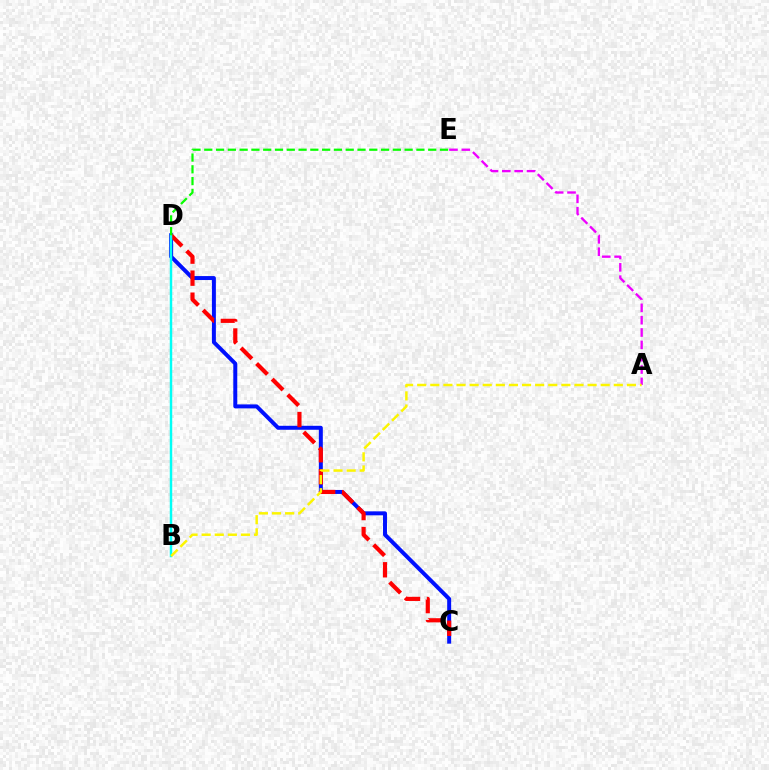{('C', 'D'): [{'color': '#0010ff', 'line_style': 'solid', 'thickness': 2.86}, {'color': '#ff0000', 'line_style': 'dashed', 'thickness': 2.99}], ('A', 'E'): [{'color': '#ee00ff', 'line_style': 'dashed', 'thickness': 1.68}], ('B', 'D'): [{'color': '#00fff6', 'line_style': 'solid', 'thickness': 1.77}], ('D', 'E'): [{'color': '#08ff00', 'line_style': 'dashed', 'thickness': 1.6}], ('A', 'B'): [{'color': '#fcf500', 'line_style': 'dashed', 'thickness': 1.78}]}